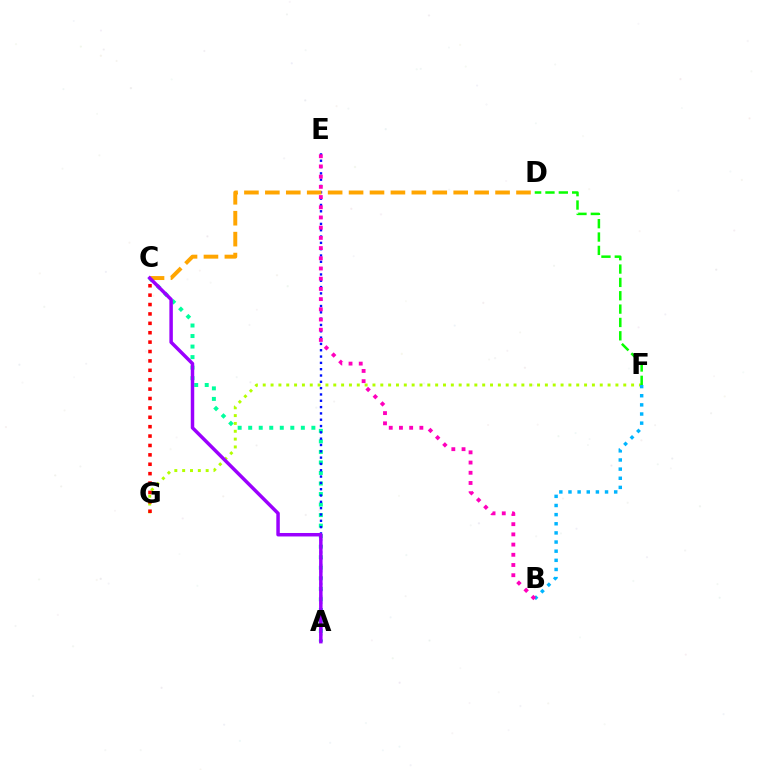{('F', 'G'): [{'color': '#b3ff00', 'line_style': 'dotted', 'thickness': 2.13}], ('A', 'C'): [{'color': '#00ff9d', 'line_style': 'dotted', 'thickness': 2.86}, {'color': '#9b00ff', 'line_style': 'solid', 'thickness': 2.5}], ('A', 'E'): [{'color': '#0010ff', 'line_style': 'dotted', 'thickness': 1.72}], ('C', 'G'): [{'color': '#ff0000', 'line_style': 'dotted', 'thickness': 2.55}], ('B', 'F'): [{'color': '#00b5ff', 'line_style': 'dotted', 'thickness': 2.48}], ('C', 'D'): [{'color': '#ffa500', 'line_style': 'dashed', 'thickness': 2.84}], ('D', 'F'): [{'color': '#08ff00', 'line_style': 'dashed', 'thickness': 1.81}], ('B', 'E'): [{'color': '#ff00bd', 'line_style': 'dotted', 'thickness': 2.77}]}